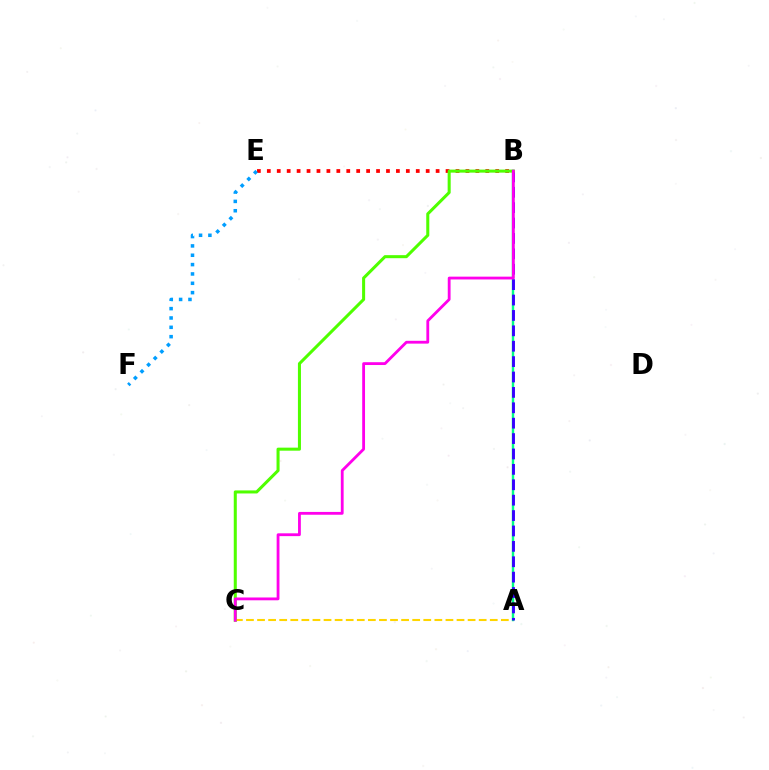{('A', 'C'): [{'color': '#ffd500', 'line_style': 'dashed', 'thickness': 1.51}], ('B', 'E'): [{'color': '#ff0000', 'line_style': 'dotted', 'thickness': 2.7}], ('A', 'B'): [{'color': '#00ff86', 'line_style': 'solid', 'thickness': 1.75}, {'color': '#3700ff', 'line_style': 'dashed', 'thickness': 2.09}], ('E', 'F'): [{'color': '#009eff', 'line_style': 'dotted', 'thickness': 2.54}], ('B', 'C'): [{'color': '#4fff00', 'line_style': 'solid', 'thickness': 2.19}, {'color': '#ff00ed', 'line_style': 'solid', 'thickness': 2.03}]}